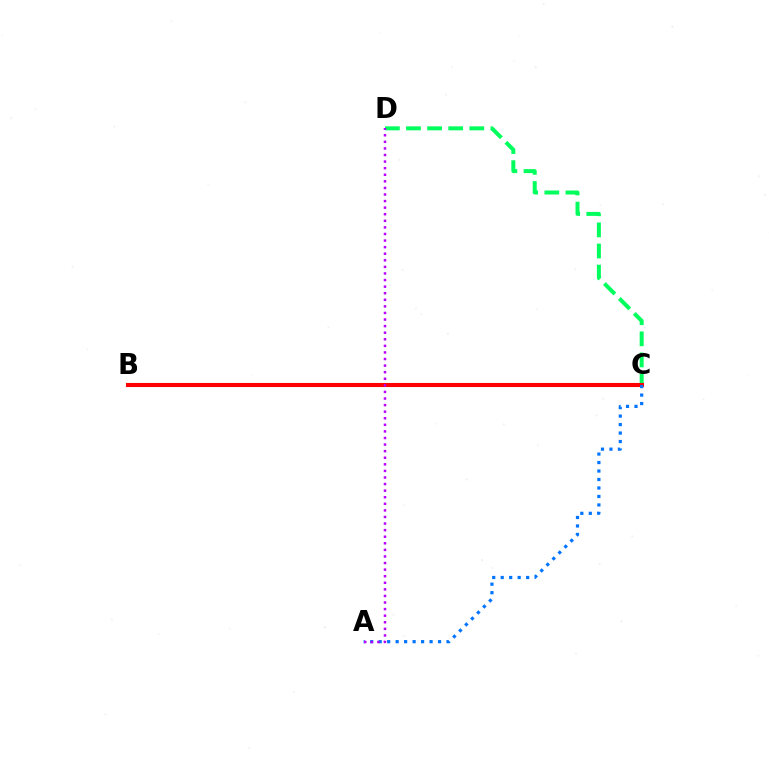{('B', 'C'): [{'color': '#d1ff00', 'line_style': 'solid', 'thickness': 2.89}, {'color': '#ff0000', 'line_style': 'solid', 'thickness': 2.94}], ('C', 'D'): [{'color': '#00ff5c', 'line_style': 'dashed', 'thickness': 2.87}], ('A', 'C'): [{'color': '#0074ff', 'line_style': 'dotted', 'thickness': 2.3}], ('A', 'D'): [{'color': '#b900ff', 'line_style': 'dotted', 'thickness': 1.79}]}